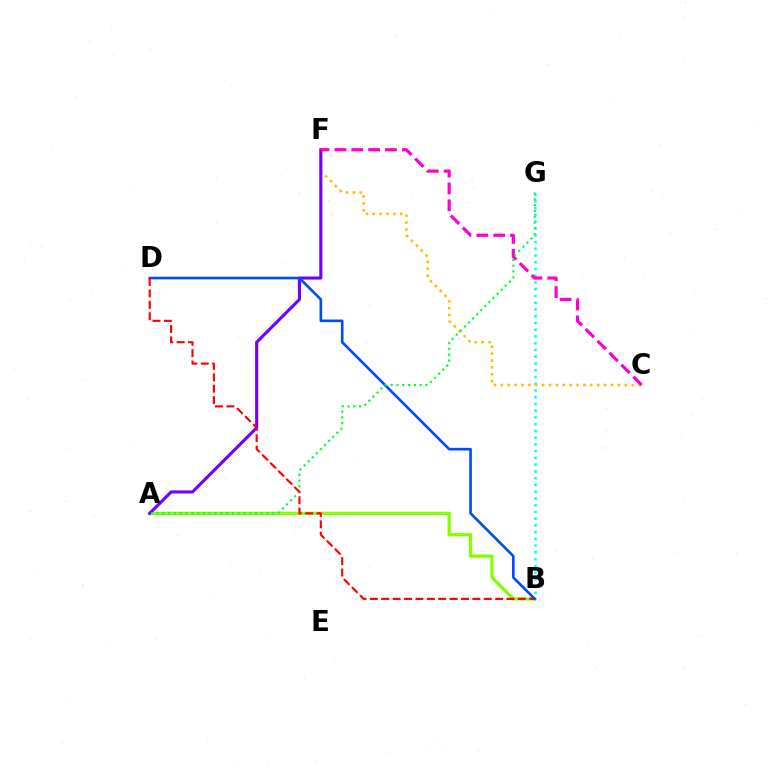{('B', 'G'): [{'color': '#00fff6', 'line_style': 'dotted', 'thickness': 1.83}], ('C', 'F'): [{'color': '#ffbd00', 'line_style': 'dotted', 'thickness': 1.87}, {'color': '#ff00cf', 'line_style': 'dashed', 'thickness': 2.29}], ('A', 'B'): [{'color': '#84ff00', 'line_style': 'solid', 'thickness': 2.32}], ('A', 'F'): [{'color': '#7200ff', 'line_style': 'solid', 'thickness': 2.22}], ('B', 'D'): [{'color': '#004bff', 'line_style': 'solid', 'thickness': 1.9}, {'color': '#ff0000', 'line_style': 'dashed', 'thickness': 1.55}], ('A', 'G'): [{'color': '#00ff39', 'line_style': 'dotted', 'thickness': 1.57}]}